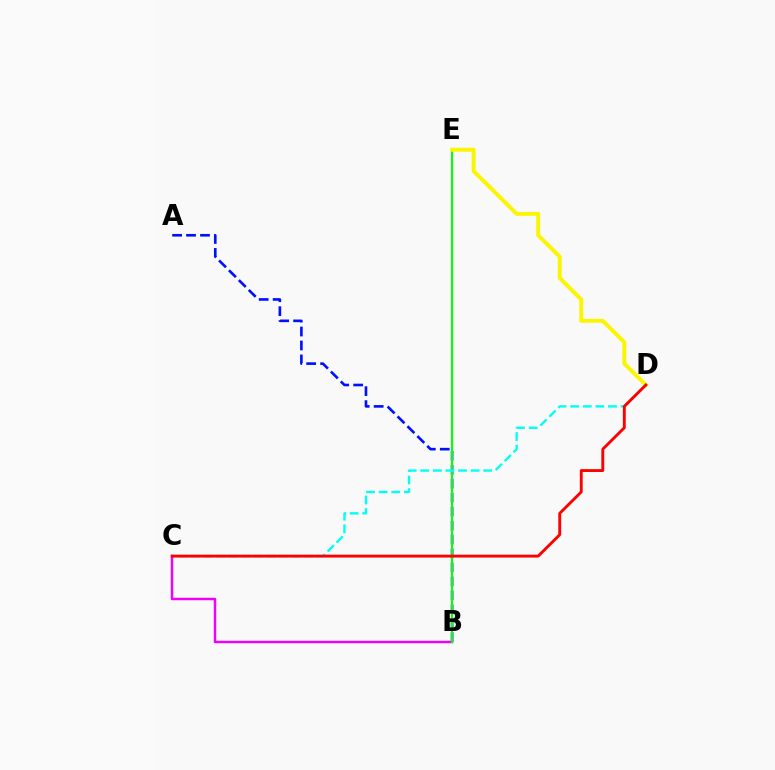{('A', 'B'): [{'color': '#0010ff', 'line_style': 'dashed', 'thickness': 1.9}], ('B', 'C'): [{'color': '#ee00ff', 'line_style': 'solid', 'thickness': 1.78}], ('B', 'E'): [{'color': '#08ff00', 'line_style': 'solid', 'thickness': 1.54}], ('D', 'E'): [{'color': '#fcf500', 'line_style': 'solid', 'thickness': 2.83}], ('C', 'D'): [{'color': '#00fff6', 'line_style': 'dashed', 'thickness': 1.71}, {'color': '#ff0000', 'line_style': 'solid', 'thickness': 2.07}]}